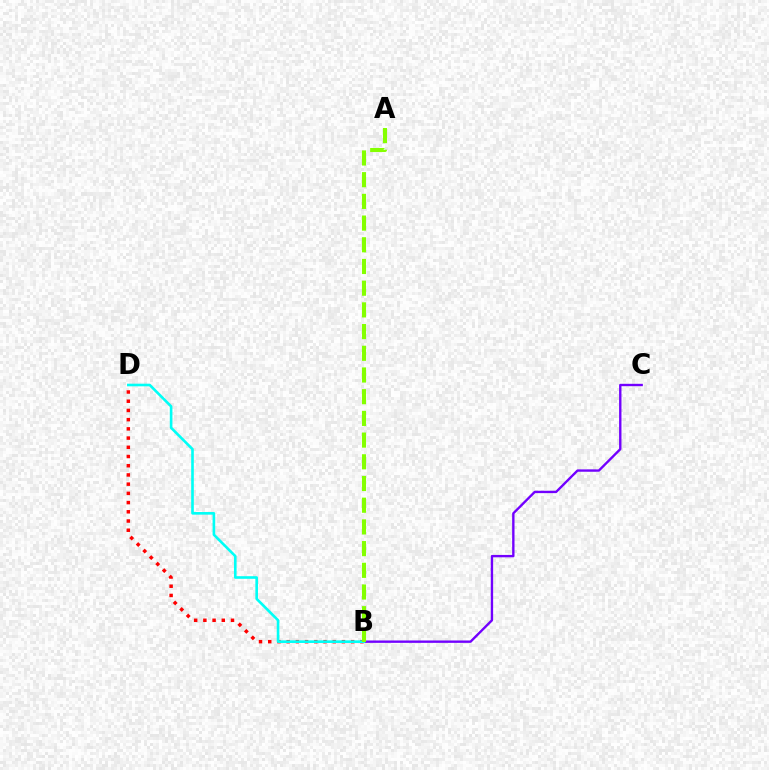{('B', 'C'): [{'color': '#7200ff', 'line_style': 'solid', 'thickness': 1.71}], ('B', 'D'): [{'color': '#ff0000', 'line_style': 'dotted', 'thickness': 2.5}, {'color': '#00fff6', 'line_style': 'solid', 'thickness': 1.89}], ('A', 'B'): [{'color': '#84ff00', 'line_style': 'dashed', 'thickness': 2.95}]}